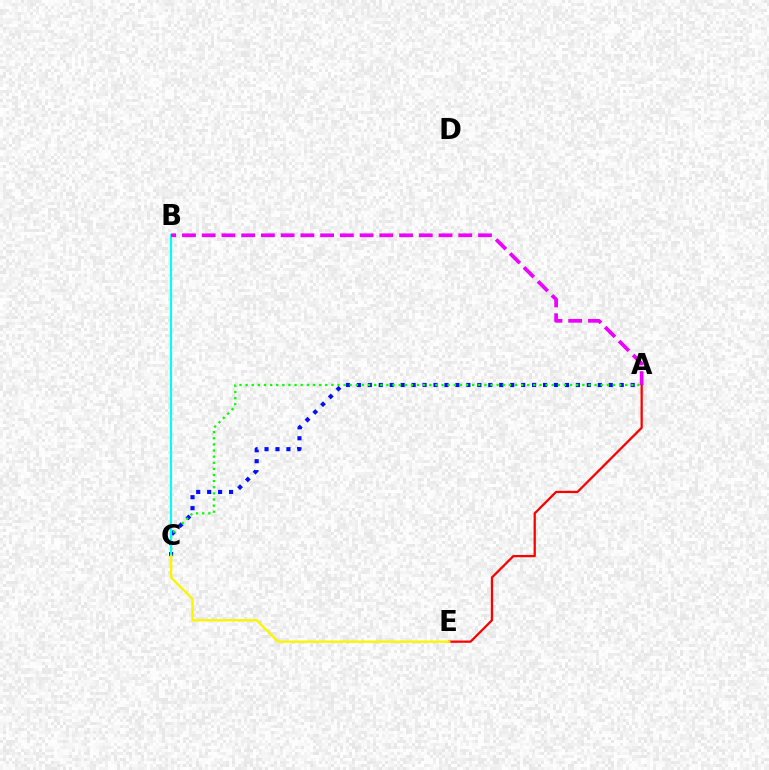{('A', 'E'): [{'color': '#ff0000', 'line_style': 'solid', 'thickness': 1.64}], ('A', 'C'): [{'color': '#0010ff', 'line_style': 'dotted', 'thickness': 2.98}, {'color': '#08ff00', 'line_style': 'dotted', 'thickness': 1.66}], ('B', 'C'): [{'color': '#00fff6', 'line_style': 'solid', 'thickness': 1.57}], ('A', 'B'): [{'color': '#ee00ff', 'line_style': 'dashed', 'thickness': 2.68}], ('C', 'E'): [{'color': '#fcf500', 'line_style': 'solid', 'thickness': 1.7}]}